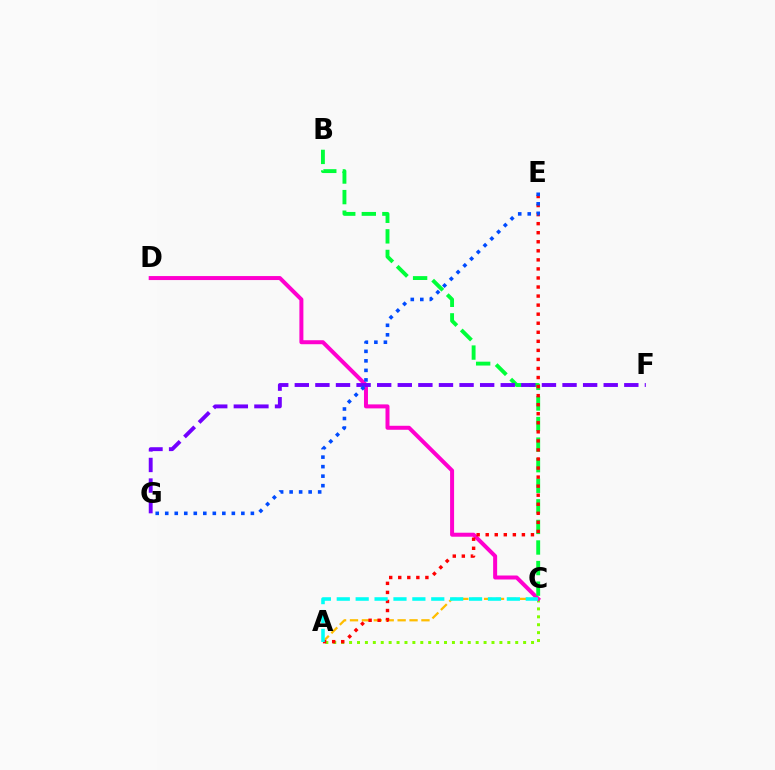{('A', 'C'): [{'color': '#84ff00', 'line_style': 'dotted', 'thickness': 2.15}, {'color': '#ffbd00', 'line_style': 'dashed', 'thickness': 1.62}, {'color': '#00fff6', 'line_style': 'dashed', 'thickness': 2.57}], ('C', 'D'): [{'color': '#ff00cf', 'line_style': 'solid', 'thickness': 2.88}], ('B', 'C'): [{'color': '#00ff39', 'line_style': 'dashed', 'thickness': 2.8}], ('F', 'G'): [{'color': '#7200ff', 'line_style': 'dashed', 'thickness': 2.8}], ('A', 'E'): [{'color': '#ff0000', 'line_style': 'dotted', 'thickness': 2.46}], ('E', 'G'): [{'color': '#004bff', 'line_style': 'dotted', 'thickness': 2.59}]}